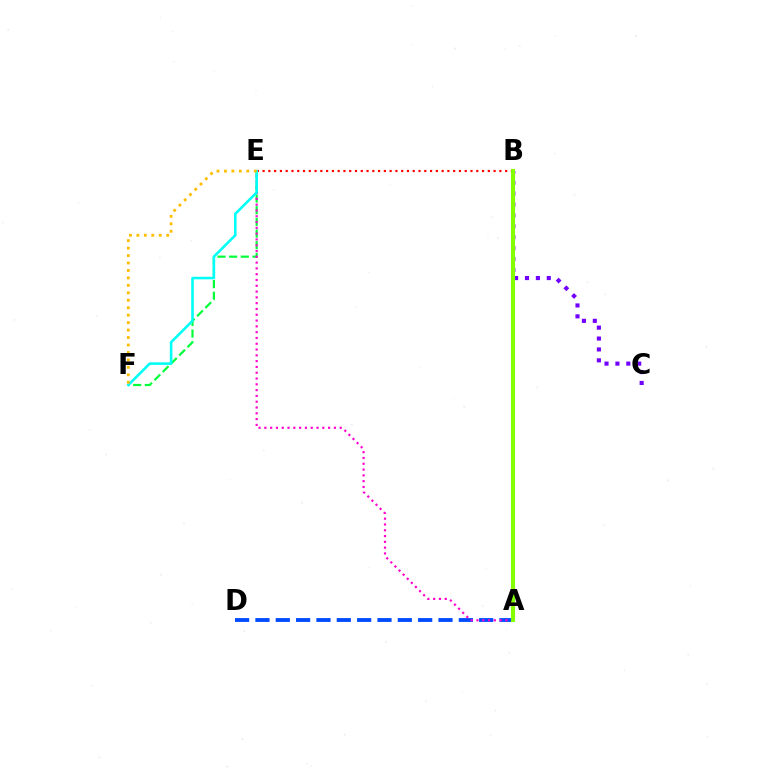{('E', 'F'): [{'color': '#00ff39', 'line_style': 'dashed', 'thickness': 1.59}, {'color': '#00fff6', 'line_style': 'solid', 'thickness': 1.85}, {'color': '#ffbd00', 'line_style': 'dotted', 'thickness': 2.02}], ('B', 'C'): [{'color': '#7200ff', 'line_style': 'dotted', 'thickness': 2.96}], ('A', 'D'): [{'color': '#004bff', 'line_style': 'dashed', 'thickness': 2.76}], ('B', 'E'): [{'color': '#ff0000', 'line_style': 'dotted', 'thickness': 1.57}], ('A', 'E'): [{'color': '#ff00cf', 'line_style': 'dotted', 'thickness': 1.57}], ('A', 'B'): [{'color': '#84ff00', 'line_style': 'solid', 'thickness': 2.97}]}